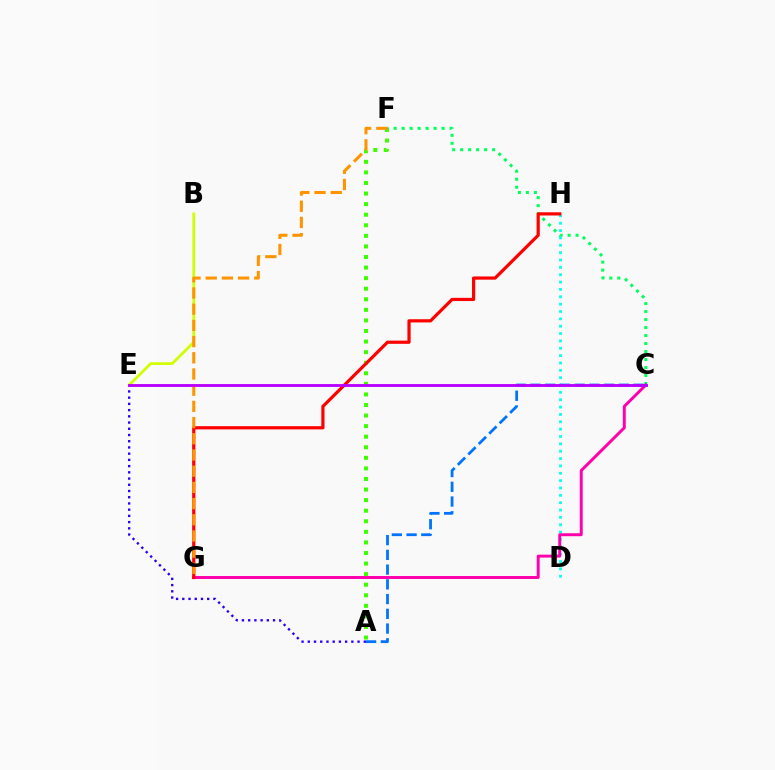{('D', 'H'): [{'color': '#00fff6', 'line_style': 'dotted', 'thickness': 2.0}], ('A', 'E'): [{'color': '#2500ff', 'line_style': 'dotted', 'thickness': 1.69}], ('A', 'F'): [{'color': '#3dff00', 'line_style': 'dotted', 'thickness': 2.87}], ('B', 'E'): [{'color': '#d1ff00', 'line_style': 'solid', 'thickness': 2.01}], ('C', 'F'): [{'color': '#00ff5c', 'line_style': 'dotted', 'thickness': 2.17}], ('C', 'G'): [{'color': '#ff00ac', 'line_style': 'solid', 'thickness': 2.12}], ('G', 'H'): [{'color': '#ff0000', 'line_style': 'solid', 'thickness': 2.31}], ('A', 'C'): [{'color': '#0074ff', 'line_style': 'dashed', 'thickness': 2.0}], ('F', 'G'): [{'color': '#ff9400', 'line_style': 'dashed', 'thickness': 2.2}], ('C', 'E'): [{'color': '#b900ff', 'line_style': 'solid', 'thickness': 2.06}]}